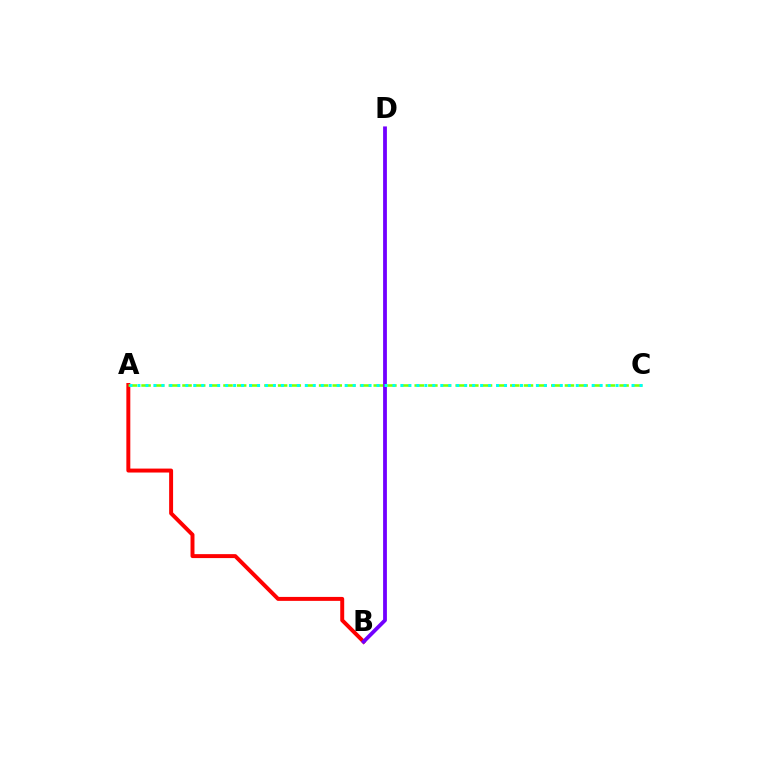{('A', 'B'): [{'color': '#ff0000', 'line_style': 'solid', 'thickness': 2.84}], ('A', 'C'): [{'color': '#84ff00', 'line_style': 'dashed', 'thickness': 1.86}, {'color': '#00fff6', 'line_style': 'dotted', 'thickness': 2.17}], ('B', 'D'): [{'color': '#7200ff', 'line_style': 'solid', 'thickness': 2.74}]}